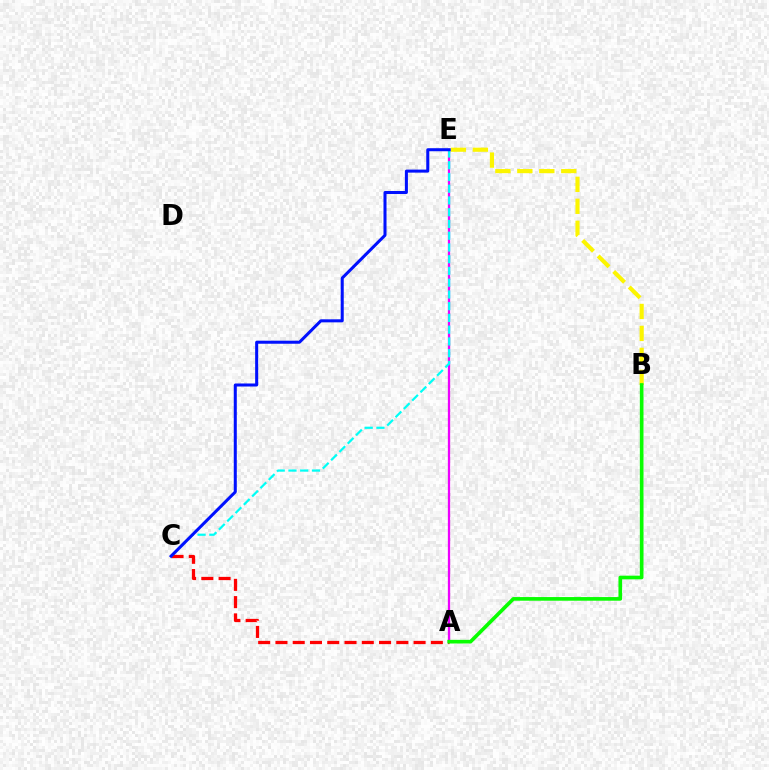{('B', 'E'): [{'color': '#fcf500', 'line_style': 'dashed', 'thickness': 2.98}], ('A', 'C'): [{'color': '#ff0000', 'line_style': 'dashed', 'thickness': 2.35}], ('A', 'E'): [{'color': '#ee00ff', 'line_style': 'solid', 'thickness': 1.64}], ('C', 'E'): [{'color': '#00fff6', 'line_style': 'dashed', 'thickness': 1.6}, {'color': '#0010ff', 'line_style': 'solid', 'thickness': 2.18}], ('A', 'B'): [{'color': '#08ff00', 'line_style': 'solid', 'thickness': 2.63}]}